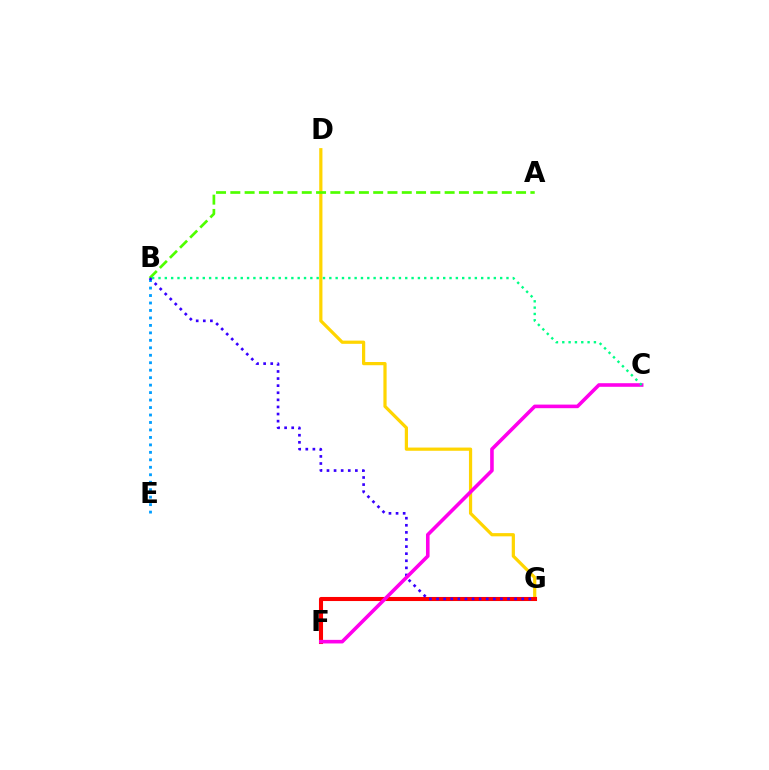{('D', 'G'): [{'color': '#ffd500', 'line_style': 'solid', 'thickness': 2.32}], ('B', 'E'): [{'color': '#009eff', 'line_style': 'dotted', 'thickness': 2.03}], ('A', 'B'): [{'color': '#4fff00', 'line_style': 'dashed', 'thickness': 1.94}], ('F', 'G'): [{'color': '#ff0000', 'line_style': 'solid', 'thickness': 2.93}], ('B', 'G'): [{'color': '#3700ff', 'line_style': 'dotted', 'thickness': 1.93}], ('C', 'F'): [{'color': '#ff00ed', 'line_style': 'solid', 'thickness': 2.59}], ('B', 'C'): [{'color': '#00ff86', 'line_style': 'dotted', 'thickness': 1.72}]}